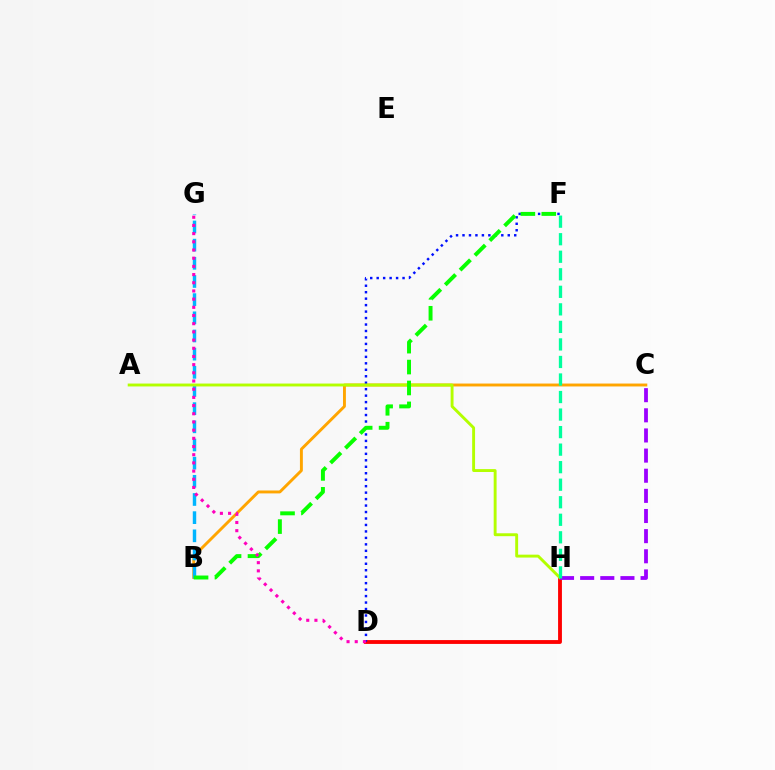{('D', 'H'): [{'color': '#ff0000', 'line_style': 'solid', 'thickness': 2.77}], ('B', 'C'): [{'color': '#ffa500', 'line_style': 'solid', 'thickness': 2.1}], ('D', 'F'): [{'color': '#0010ff', 'line_style': 'dotted', 'thickness': 1.76}], ('B', 'G'): [{'color': '#00b5ff', 'line_style': 'dashed', 'thickness': 2.47}], ('A', 'H'): [{'color': '#b3ff00', 'line_style': 'solid', 'thickness': 2.09}], ('C', 'H'): [{'color': '#9b00ff', 'line_style': 'dashed', 'thickness': 2.74}], ('B', 'F'): [{'color': '#08ff00', 'line_style': 'dashed', 'thickness': 2.84}], ('F', 'H'): [{'color': '#00ff9d', 'line_style': 'dashed', 'thickness': 2.38}], ('D', 'G'): [{'color': '#ff00bd', 'line_style': 'dotted', 'thickness': 2.22}]}